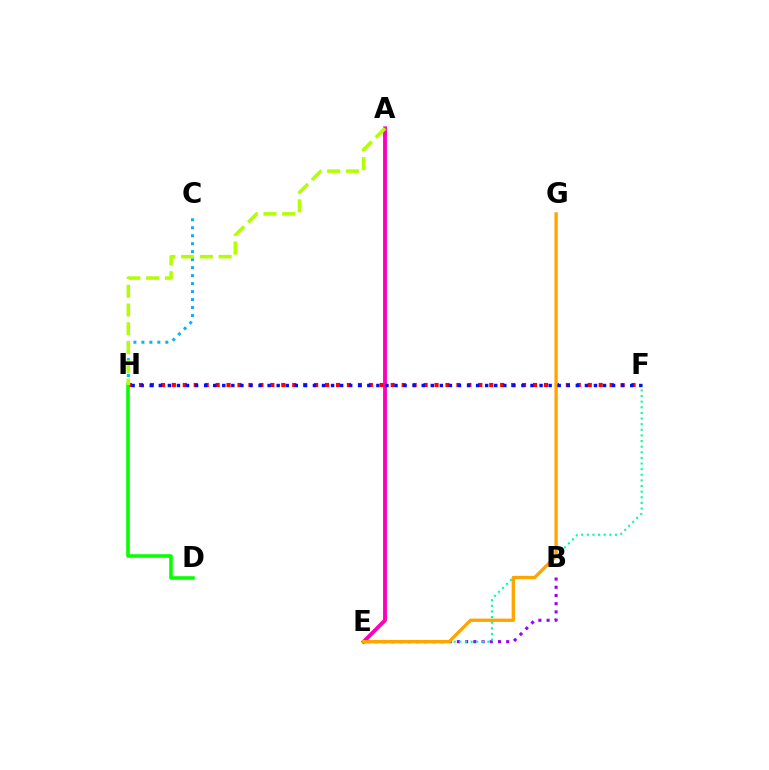{('C', 'H'): [{'color': '#00b5ff', 'line_style': 'dotted', 'thickness': 2.17}], ('F', 'H'): [{'color': '#ff0000', 'line_style': 'dotted', 'thickness': 2.97}, {'color': '#0010ff', 'line_style': 'dotted', 'thickness': 2.46}], ('A', 'E'): [{'color': '#ff00bd', 'line_style': 'solid', 'thickness': 2.78}], ('B', 'E'): [{'color': '#9b00ff', 'line_style': 'dotted', 'thickness': 2.23}], ('E', 'F'): [{'color': '#00ff9d', 'line_style': 'dotted', 'thickness': 1.53}], ('D', 'H'): [{'color': '#08ff00', 'line_style': 'solid', 'thickness': 2.56}], ('A', 'H'): [{'color': '#b3ff00', 'line_style': 'dashed', 'thickness': 2.55}], ('E', 'G'): [{'color': '#ffa500', 'line_style': 'solid', 'thickness': 2.41}]}